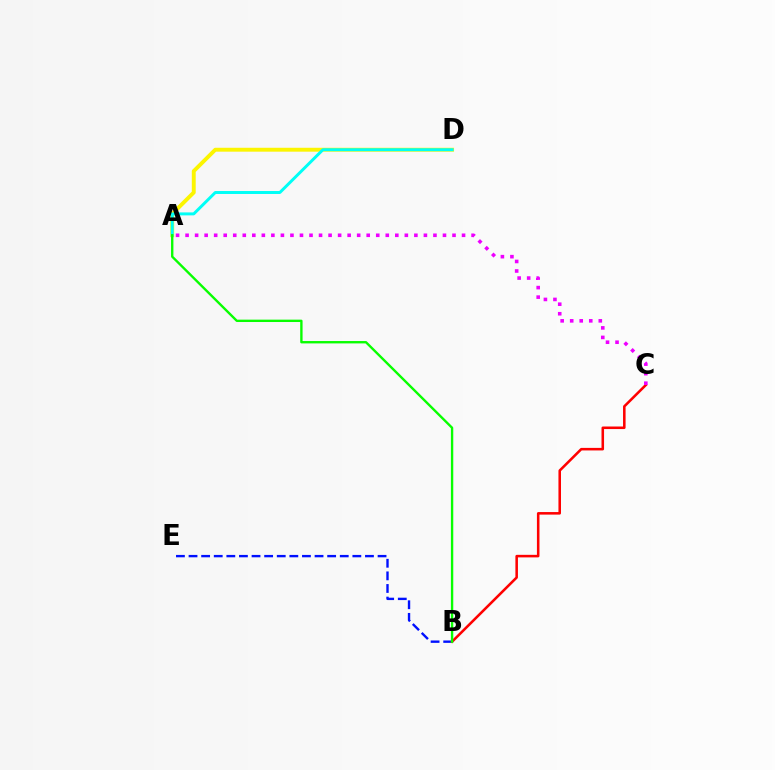{('B', 'E'): [{'color': '#0010ff', 'line_style': 'dashed', 'thickness': 1.71}], ('B', 'C'): [{'color': '#ff0000', 'line_style': 'solid', 'thickness': 1.84}], ('A', 'C'): [{'color': '#ee00ff', 'line_style': 'dotted', 'thickness': 2.59}], ('A', 'D'): [{'color': '#fcf500', 'line_style': 'solid', 'thickness': 2.81}, {'color': '#00fff6', 'line_style': 'solid', 'thickness': 2.13}], ('A', 'B'): [{'color': '#08ff00', 'line_style': 'solid', 'thickness': 1.7}]}